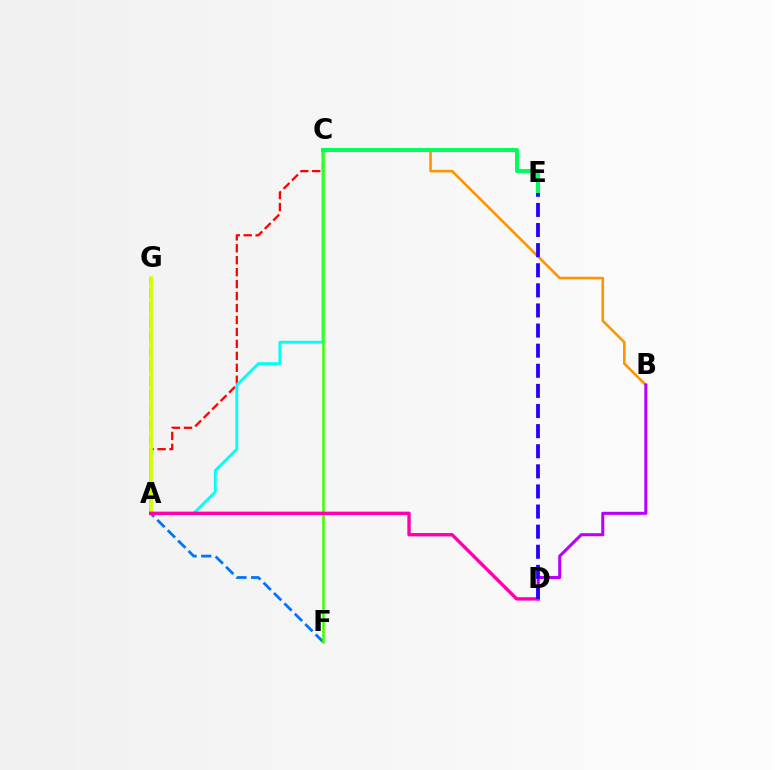{('A', 'C'): [{'color': '#ff0000', 'line_style': 'dashed', 'thickness': 1.62}, {'color': '#00fff6', 'line_style': 'solid', 'thickness': 2.05}], ('B', 'C'): [{'color': '#ff9400', 'line_style': 'solid', 'thickness': 1.87}], ('B', 'D'): [{'color': '#b900ff', 'line_style': 'solid', 'thickness': 2.2}], ('F', 'G'): [{'color': '#0074ff', 'line_style': 'dashed', 'thickness': 1.99}], ('C', 'F'): [{'color': '#3dff00', 'line_style': 'solid', 'thickness': 1.82}], ('A', 'G'): [{'color': '#d1ff00', 'line_style': 'solid', 'thickness': 2.67}], ('C', 'E'): [{'color': '#00ff5c', 'line_style': 'solid', 'thickness': 2.85}], ('A', 'D'): [{'color': '#ff00ac', 'line_style': 'solid', 'thickness': 2.44}], ('D', 'E'): [{'color': '#2500ff', 'line_style': 'dashed', 'thickness': 2.73}]}